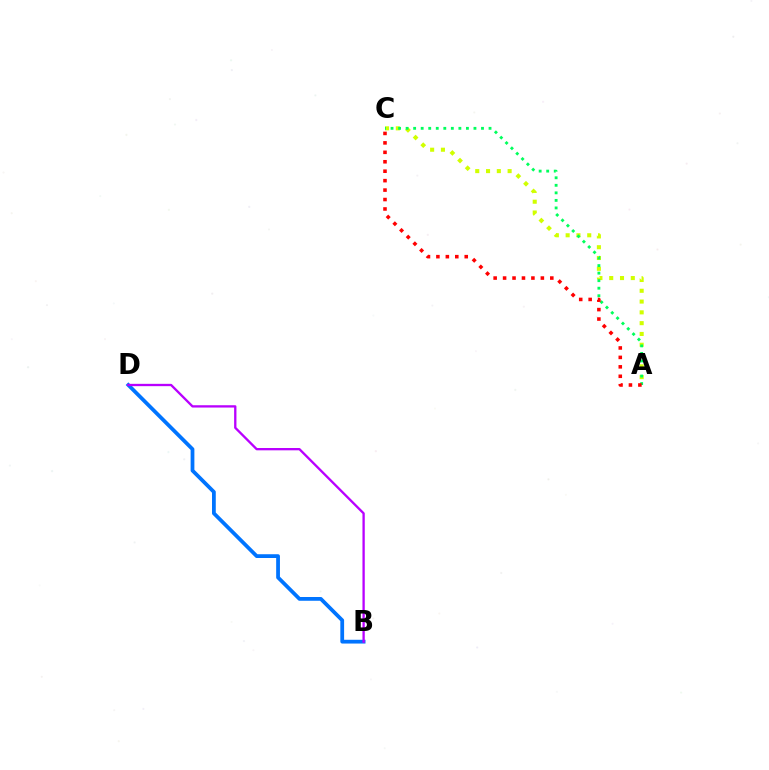{('A', 'C'): [{'color': '#d1ff00', 'line_style': 'dotted', 'thickness': 2.93}, {'color': '#00ff5c', 'line_style': 'dotted', 'thickness': 2.05}, {'color': '#ff0000', 'line_style': 'dotted', 'thickness': 2.57}], ('B', 'D'): [{'color': '#0074ff', 'line_style': 'solid', 'thickness': 2.71}, {'color': '#b900ff', 'line_style': 'solid', 'thickness': 1.67}]}